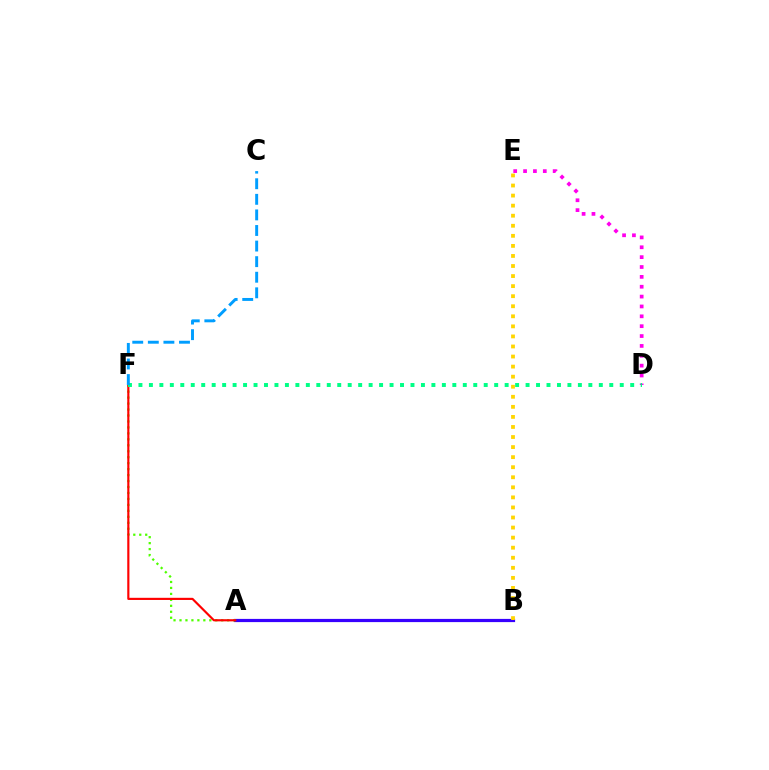{('A', 'B'): [{'color': '#3700ff', 'line_style': 'solid', 'thickness': 2.31}], ('A', 'F'): [{'color': '#4fff00', 'line_style': 'dotted', 'thickness': 1.62}, {'color': '#ff0000', 'line_style': 'solid', 'thickness': 1.55}], ('B', 'E'): [{'color': '#ffd500', 'line_style': 'dotted', 'thickness': 2.73}], ('D', 'E'): [{'color': '#ff00ed', 'line_style': 'dotted', 'thickness': 2.68}], ('D', 'F'): [{'color': '#00ff86', 'line_style': 'dotted', 'thickness': 2.84}], ('C', 'F'): [{'color': '#009eff', 'line_style': 'dashed', 'thickness': 2.12}]}